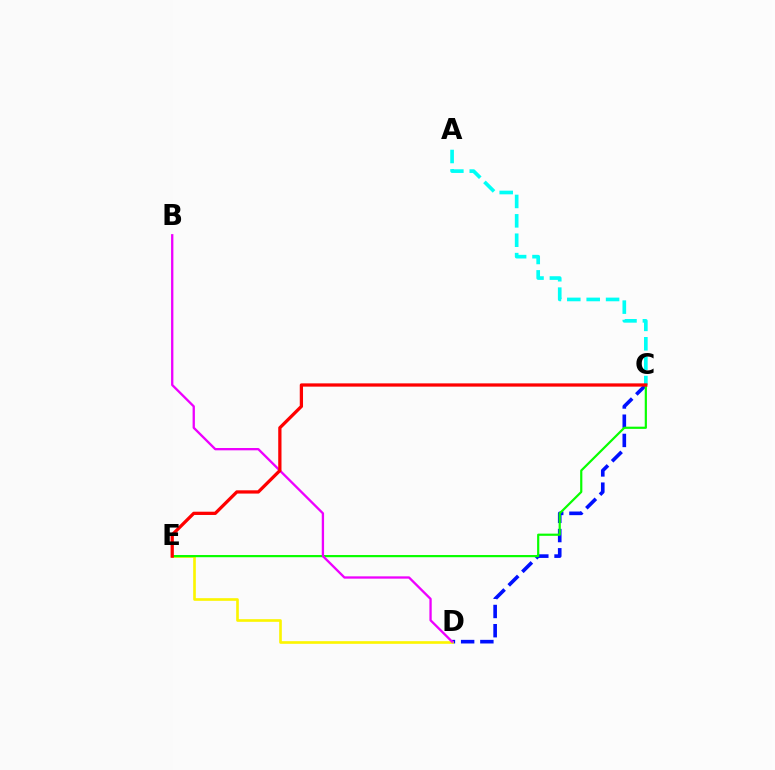{('A', 'C'): [{'color': '#00fff6', 'line_style': 'dashed', 'thickness': 2.63}], ('C', 'D'): [{'color': '#0010ff', 'line_style': 'dashed', 'thickness': 2.61}], ('D', 'E'): [{'color': '#fcf500', 'line_style': 'solid', 'thickness': 1.9}], ('C', 'E'): [{'color': '#08ff00', 'line_style': 'solid', 'thickness': 1.58}, {'color': '#ff0000', 'line_style': 'solid', 'thickness': 2.35}], ('B', 'D'): [{'color': '#ee00ff', 'line_style': 'solid', 'thickness': 1.67}]}